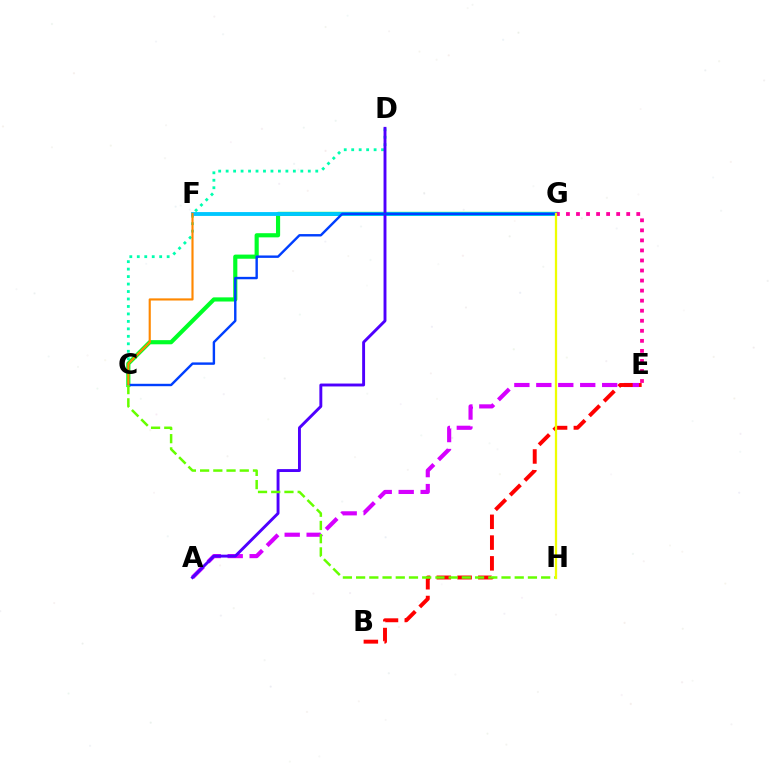{('A', 'E'): [{'color': '#d600ff', 'line_style': 'dashed', 'thickness': 2.98}], ('C', 'D'): [{'color': '#00ffaf', 'line_style': 'dotted', 'thickness': 2.03}], ('C', 'G'): [{'color': '#00ff27', 'line_style': 'solid', 'thickness': 2.99}, {'color': '#003fff', 'line_style': 'solid', 'thickness': 1.74}], ('F', 'G'): [{'color': '#00c7ff', 'line_style': 'solid', 'thickness': 2.77}], ('A', 'D'): [{'color': '#4f00ff', 'line_style': 'solid', 'thickness': 2.09}], ('E', 'G'): [{'color': '#ff00a0', 'line_style': 'dotted', 'thickness': 2.73}], ('B', 'E'): [{'color': '#ff0000', 'line_style': 'dashed', 'thickness': 2.82}], ('C', 'F'): [{'color': '#ff8800', 'line_style': 'solid', 'thickness': 1.55}], ('C', 'H'): [{'color': '#66ff00', 'line_style': 'dashed', 'thickness': 1.8}], ('G', 'H'): [{'color': '#eeff00', 'line_style': 'solid', 'thickness': 1.64}]}